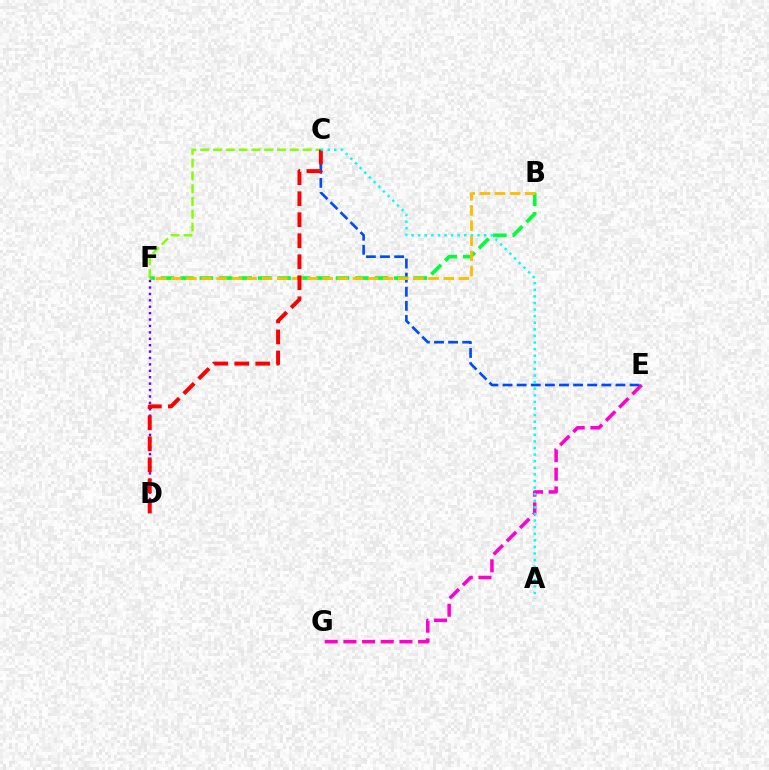{('C', 'F'): [{'color': '#84ff00', 'line_style': 'dashed', 'thickness': 1.74}], ('E', 'G'): [{'color': '#ff00cf', 'line_style': 'dashed', 'thickness': 2.54}], ('C', 'E'): [{'color': '#004bff', 'line_style': 'dashed', 'thickness': 1.92}], ('B', 'F'): [{'color': '#00ff39', 'line_style': 'dashed', 'thickness': 2.64}, {'color': '#ffbd00', 'line_style': 'dashed', 'thickness': 2.06}], ('D', 'F'): [{'color': '#7200ff', 'line_style': 'dotted', 'thickness': 1.74}], ('C', 'D'): [{'color': '#ff0000', 'line_style': 'dashed', 'thickness': 2.85}], ('A', 'C'): [{'color': '#00fff6', 'line_style': 'dotted', 'thickness': 1.79}]}